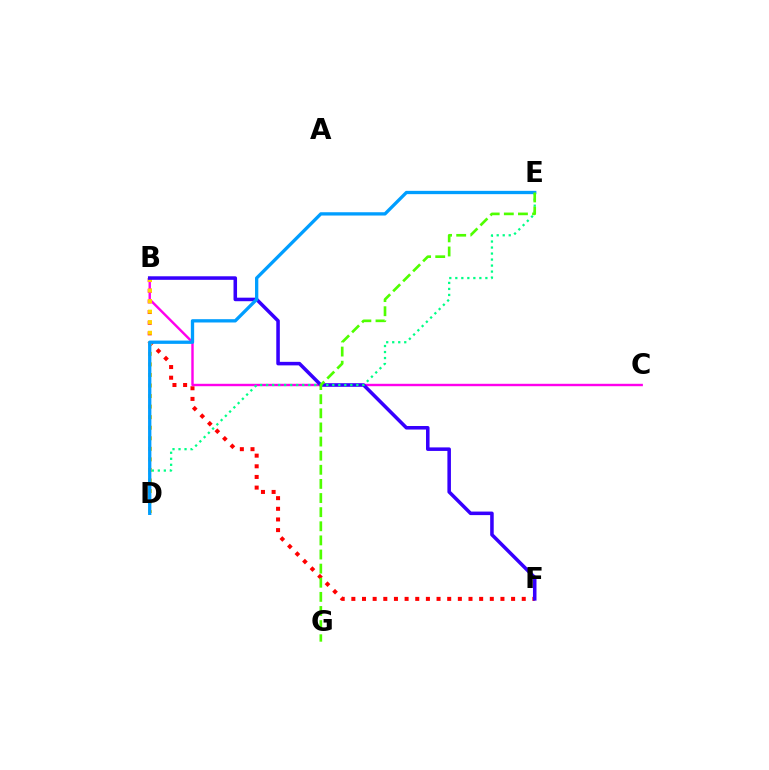{('B', 'F'): [{'color': '#ff0000', 'line_style': 'dotted', 'thickness': 2.89}, {'color': '#3700ff', 'line_style': 'solid', 'thickness': 2.55}], ('B', 'C'): [{'color': '#ff00ed', 'line_style': 'solid', 'thickness': 1.74}], ('B', 'D'): [{'color': '#ffd500', 'line_style': 'dotted', 'thickness': 2.87}], ('D', 'E'): [{'color': '#00ff86', 'line_style': 'dotted', 'thickness': 1.63}, {'color': '#009eff', 'line_style': 'solid', 'thickness': 2.38}], ('E', 'G'): [{'color': '#4fff00', 'line_style': 'dashed', 'thickness': 1.92}]}